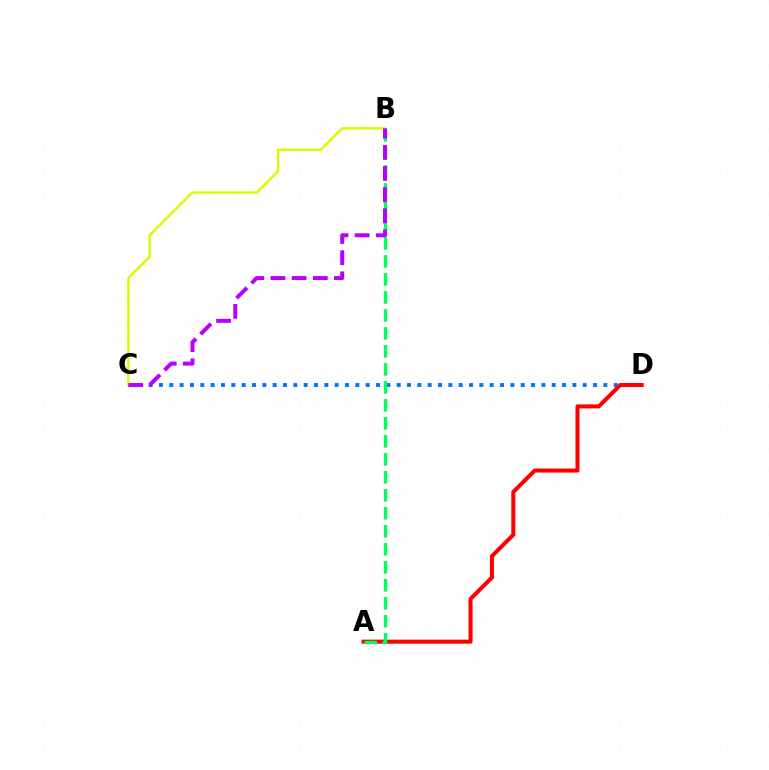{('C', 'D'): [{'color': '#0074ff', 'line_style': 'dotted', 'thickness': 2.81}], ('B', 'C'): [{'color': '#d1ff00', 'line_style': 'solid', 'thickness': 1.75}, {'color': '#b900ff', 'line_style': 'dashed', 'thickness': 2.87}], ('A', 'D'): [{'color': '#ff0000', 'line_style': 'solid', 'thickness': 2.91}], ('A', 'B'): [{'color': '#00ff5c', 'line_style': 'dashed', 'thickness': 2.44}]}